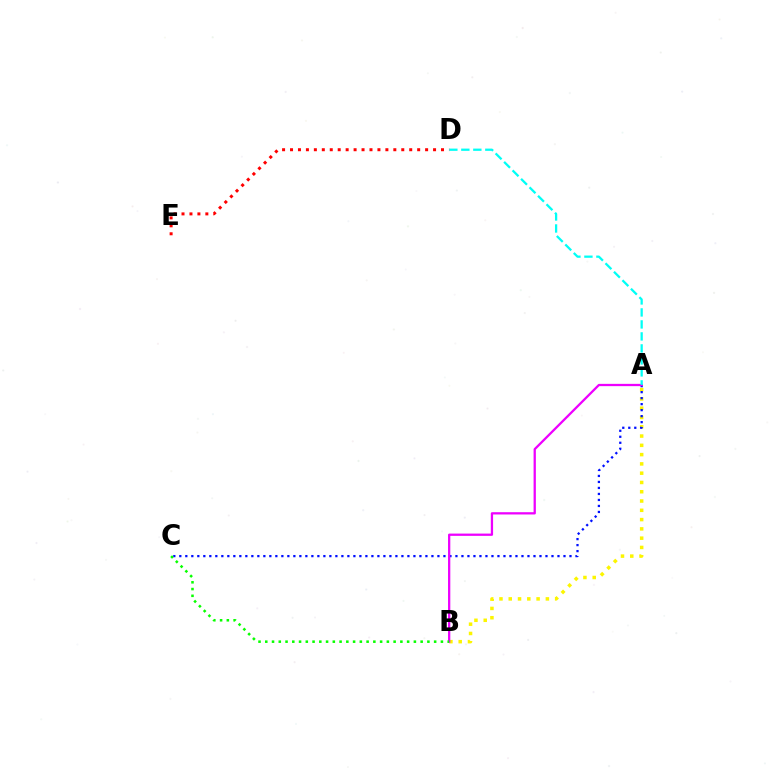{('A', 'B'): [{'color': '#fcf500', 'line_style': 'dotted', 'thickness': 2.52}, {'color': '#ee00ff', 'line_style': 'solid', 'thickness': 1.64}], ('A', 'C'): [{'color': '#0010ff', 'line_style': 'dotted', 'thickness': 1.63}], ('B', 'C'): [{'color': '#08ff00', 'line_style': 'dotted', 'thickness': 1.84}], ('A', 'D'): [{'color': '#00fff6', 'line_style': 'dashed', 'thickness': 1.63}], ('D', 'E'): [{'color': '#ff0000', 'line_style': 'dotted', 'thickness': 2.16}]}